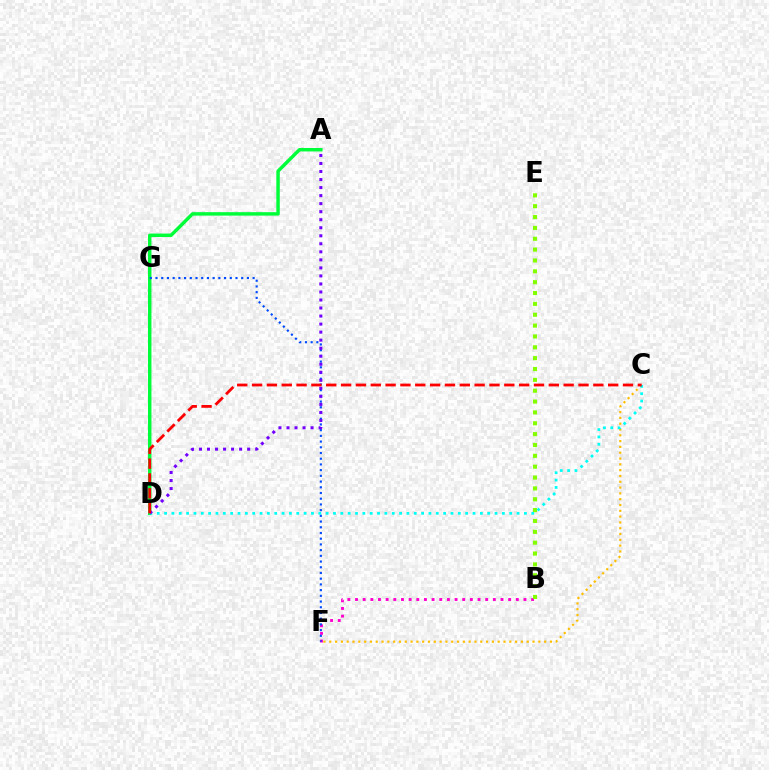{('A', 'D'): [{'color': '#00ff39', 'line_style': 'solid', 'thickness': 2.48}, {'color': '#7200ff', 'line_style': 'dotted', 'thickness': 2.18}], ('C', 'F'): [{'color': '#ffbd00', 'line_style': 'dotted', 'thickness': 1.58}], ('B', 'F'): [{'color': '#ff00cf', 'line_style': 'dotted', 'thickness': 2.08}], ('F', 'G'): [{'color': '#004bff', 'line_style': 'dotted', 'thickness': 1.55}], ('B', 'E'): [{'color': '#84ff00', 'line_style': 'dotted', 'thickness': 2.95}], ('C', 'D'): [{'color': '#00fff6', 'line_style': 'dotted', 'thickness': 2.0}, {'color': '#ff0000', 'line_style': 'dashed', 'thickness': 2.02}]}